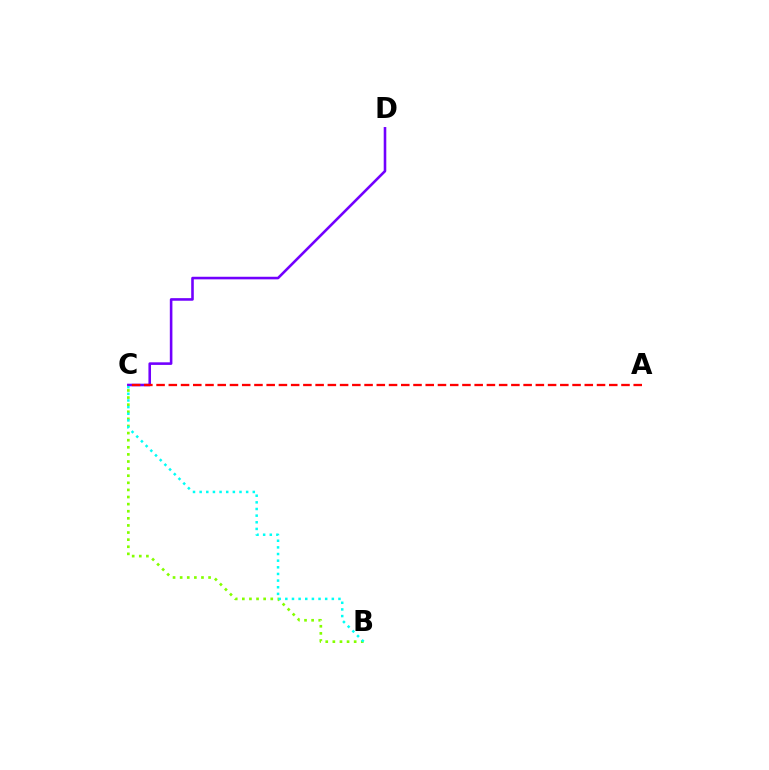{('B', 'C'): [{'color': '#84ff00', 'line_style': 'dotted', 'thickness': 1.93}, {'color': '#00fff6', 'line_style': 'dotted', 'thickness': 1.8}], ('C', 'D'): [{'color': '#7200ff', 'line_style': 'solid', 'thickness': 1.86}], ('A', 'C'): [{'color': '#ff0000', 'line_style': 'dashed', 'thickness': 1.66}]}